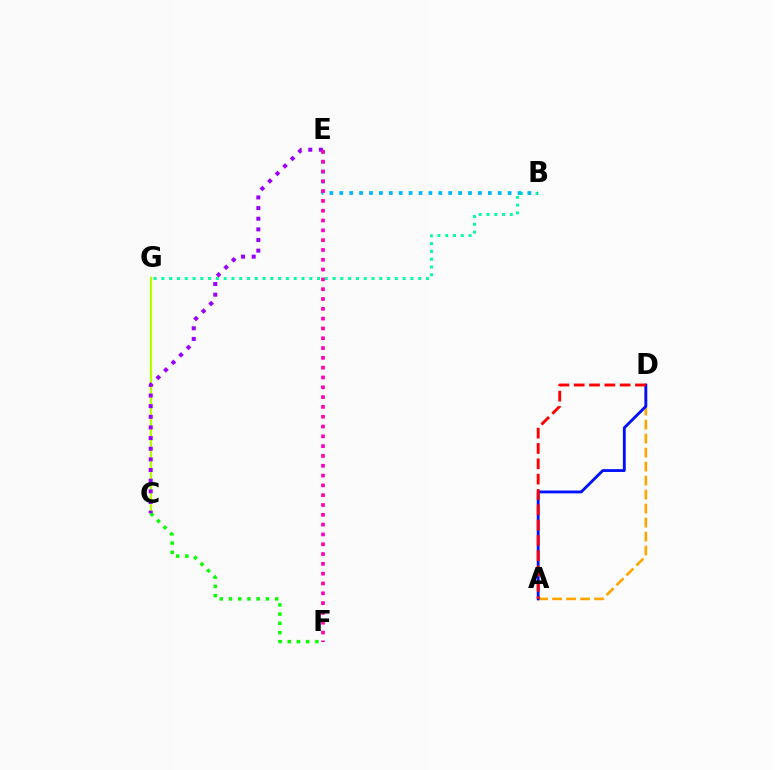{('B', 'G'): [{'color': '#00ff9d', 'line_style': 'dotted', 'thickness': 2.11}], ('C', 'G'): [{'color': '#b3ff00', 'line_style': 'solid', 'thickness': 1.63}], ('C', 'F'): [{'color': '#08ff00', 'line_style': 'dotted', 'thickness': 2.51}], ('C', 'E'): [{'color': '#9b00ff', 'line_style': 'dotted', 'thickness': 2.89}], ('A', 'D'): [{'color': '#ffa500', 'line_style': 'dashed', 'thickness': 1.9}, {'color': '#0010ff', 'line_style': 'solid', 'thickness': 2.05}, {'color': '#ff0000', 'line_style': 'dashed', 'thickness': 2.08}], ('B', 'E'): [{'color': '#00b5ff', 'line_style': 'dotted', 'thickness': 2.69}], ('E', 'F'): [{'color': '#ff00bd', 'line_style': 'dotted', 'thickness': 2.67}]}